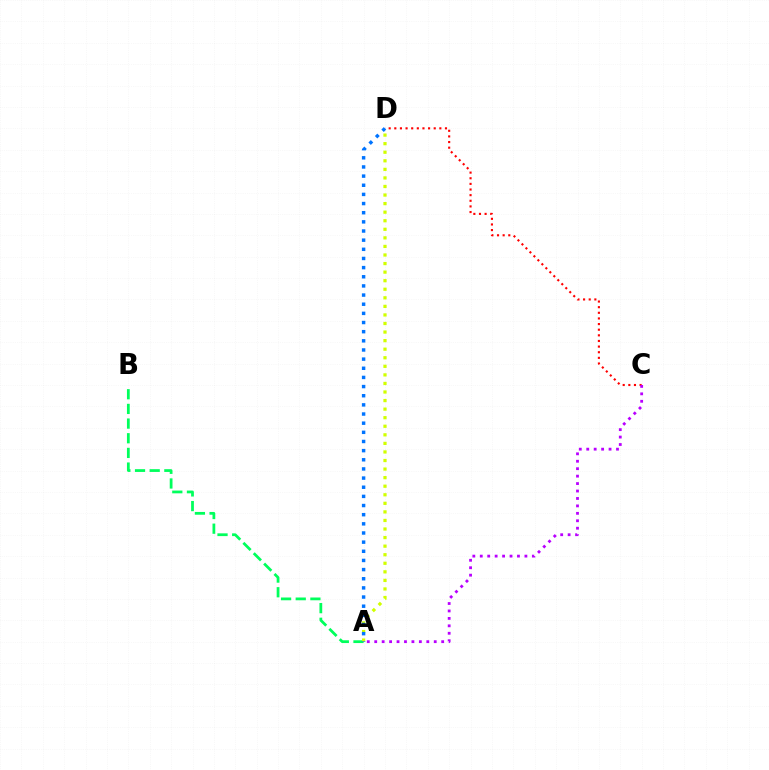{('A', 'B'): [{'color': '#00ff5c', 'line_style': 'dashed', 'thickness': 1.99}], ('C', 'D'): [{'color': '#ff0000', 'line_style': 'dotted', 'thickness': 1.53}], ('A', 'D'): [{'color': '#d1ff00', 'line_style': 'dotted', 'thickness': 2.33}, {'color': '#0074ff', 'line_style': 'dotted', 'thickness': 2.49}], ('A', 'C'): [{'color': '#b900ff', 'line_style': 'dotted', 'thickness': 2.02}]}